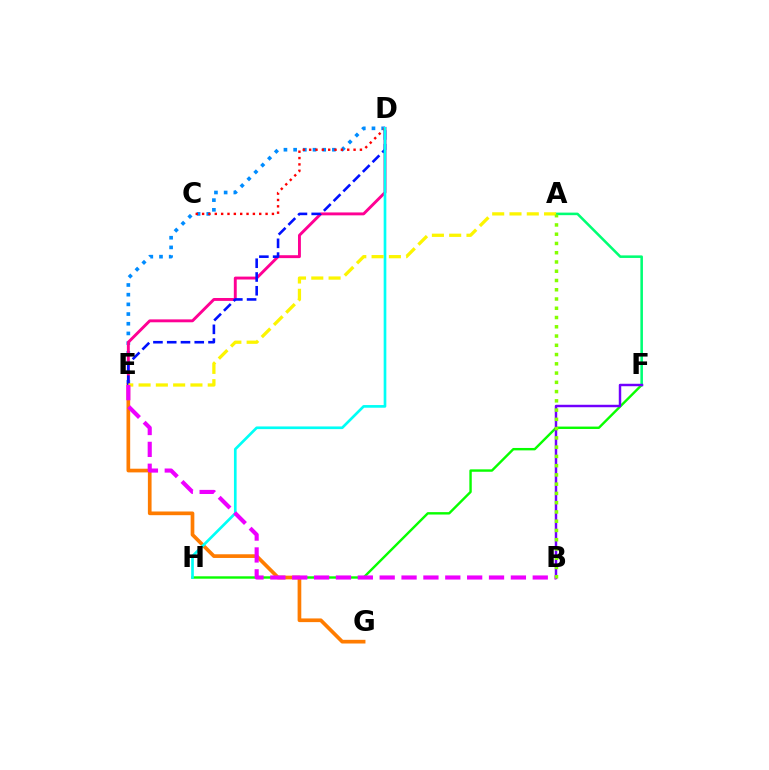{('F', 'H'): [{'color': '#08ff00', 'line_style': 'solid', 'thickness': 1.73}], ('D', 'E'): [{'color': '#008cff', 'line_style': 'dotted', 'thickness': 2.63}, {'color': '#ff0094', 'line_style': 'solid', 'thickness': 2.09}, {'color': '#0010ff', 'line_style': 'dashed', 'thickness': 1.87}], ('C', 'D'): [{'color': '#ff0000', 'line_style': 'dotted', 'thickness': 1.72}], ('E', 'G'): [{'color': '#ff7c00', 'line_style': 'solid', 'thickness': 2.65}], ('A', 'F'): [{'color': '#00ff74', 'line_style': 'solid', 'thickness': 1.84}], ('B', 'F'): [{'color': '#7200ff', 'line_style': 'solid', 'thickness': 1.77}], ('D', 'H'): [{'color': '#00fff6', 'line_style': 'solid', 'thickness': 1.92}], ('A', 'E'): [{'color': '#fcf500', 'line_style': 'dashed', 'thickness': 2.35}], ('B', 'E'): [{'color': '#ee00ff', 'line_style': 'dashed', 'thickness': 2.97}], ('A', 'B'): [{'color': '#84ff00', 'line_style': 'dotted', 'thickness': 2.52}]}